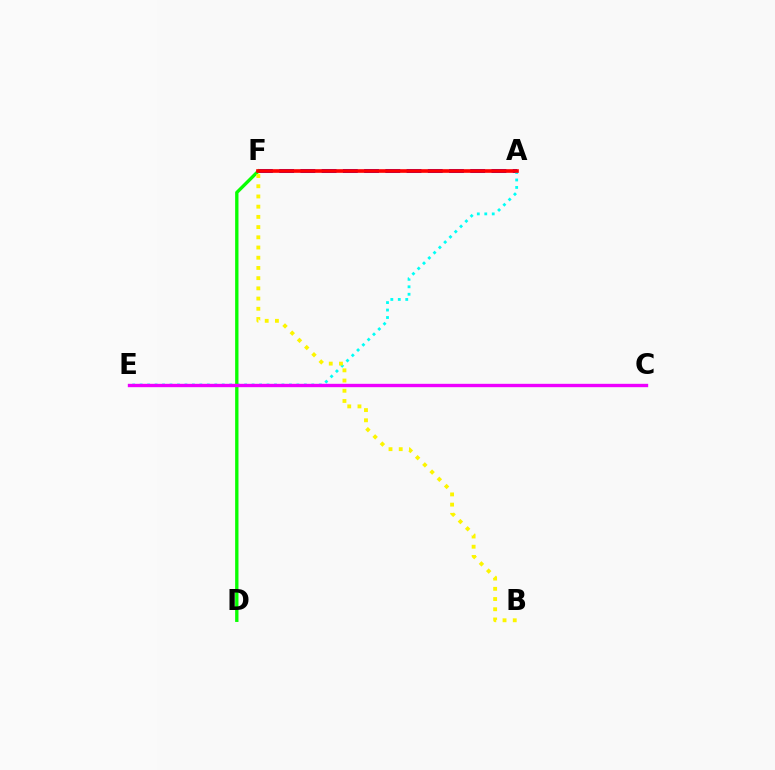{('A', 'F'): [{'color': '#0010ff', 'line_style': 'dashed', 'thickness': 2.88}, {'color': '#ff0000', 'line_style': 'solid', 'thickness': 2.62}], ('A', 'E'): [{'color': '#00fff6', 'line_style': 'dotted', 'thickness': 2.03}], ('D', 'F'): [{'color': '#08ff00', 'line_style': 'solid', 'thickness': 2.4}], ('C', 'E'): [{'color': '#ee00ff', 'line_style': 'solid', 'thickness': 2.42}], ('B', 'F'): [{'color': '#fcf500', 'line_style': 'dotted', 'thickness': 2.77}]}